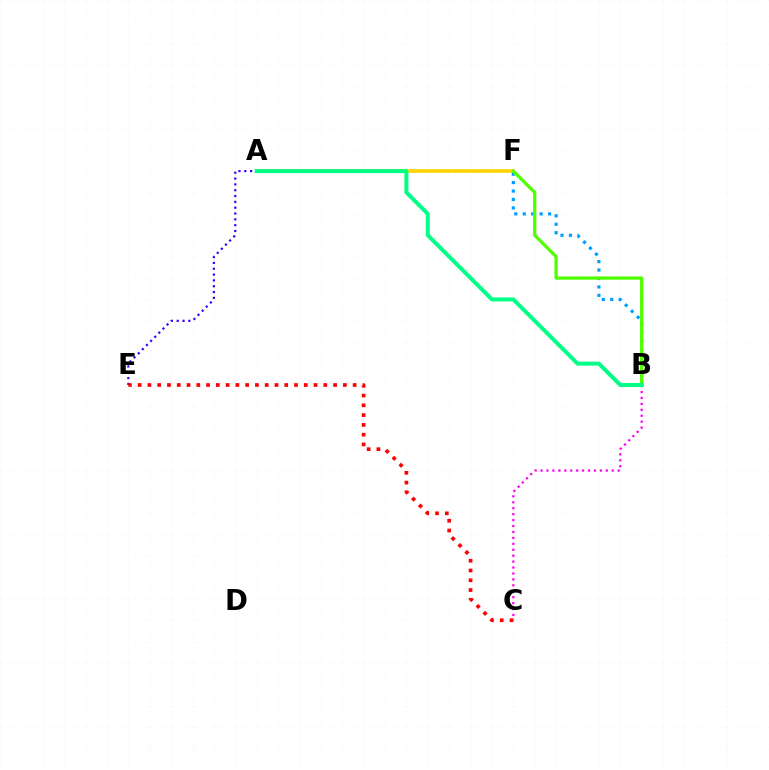{('B', 'C'): [{'color': '#ff00ed', 'line_style': 'dotted', 'thickness': 1.61}], ('B', 'F'): [{'color': '#009eff', 'line_style': 'dotted', 'thickness': 2.3}, {'color': '#4fff00', 'line_style': 'solid', 'thickness': 2.35}], ('E', 'F'): [{'color': '#3700ff', 'line_style': 'dotted', 'thickness': 1.58}], ('A', 'F'): [{'color': '#ffd500', 'line_style': 'solid', 'thickness': 2.58}], ('A', 'B'): [{'color': '#00ff86', 'line_style': 'solid', 'thickness': 2.86}], ('C', 'E'): [{'color': '#ff0000', 'line_style': 'dotted', 'thickness': 2.66}]}